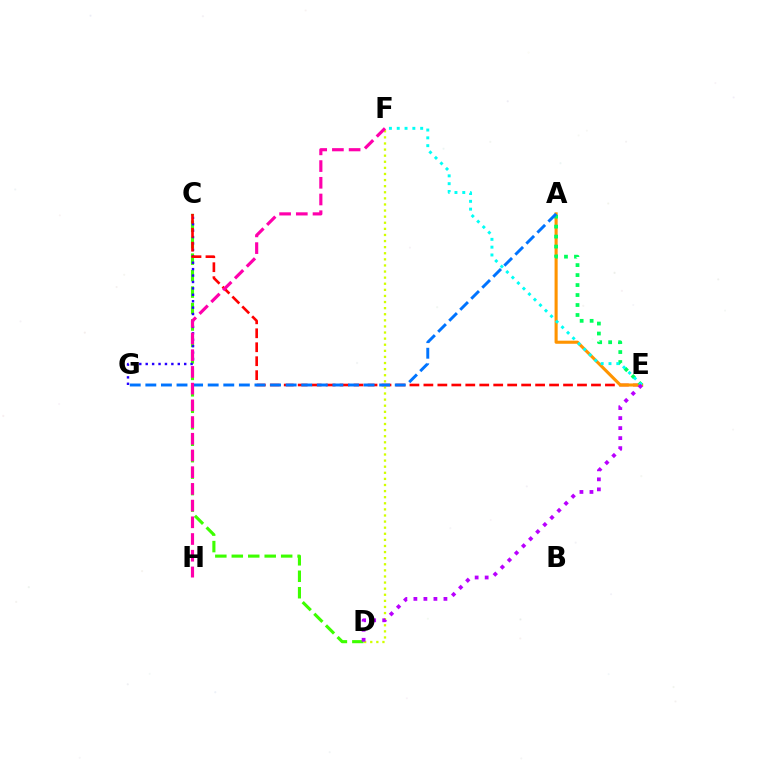{('C', 'D'): [{'color': '#3dff00', 'line_style': 'dashed', 'thickness': 2.24}], ('C', 'G'): [{'color': '#2500ff', 'line_style': 'dotted', 'thickness': 1.74}], ('C', 'E'): [{'color': '#ff0000', 'line_style': 'dashed', 'thickness': 1.9}], ('D', 'F'): [{'color': '#d1ff00', 'line_style': 'dotted', 'thickness': 1.66}], ('A', 'E'): [{'color': '#ff9400', 'line_style': 'solid', 'thickness': 2.23}, {'color': '#00ff5c', 'line_style': 'dotted', 'thickness': 2.71}], ('E', 'F'): [{'color': '#00fff6', 'line_style': 'dotted', 'thickness': 2.12}], ('A', 'G'): [{'color': '#0074ff', 'line_style': 'dashed', 'thickness': 2.12}], ('F', 'H'): [{'color': '#ff00ac', 'line_style': 'dashed', 'thickness': 2.27}], ('D', 'E'): [{'color': '#b900ff', 'line_style': 'dotted', 'thickness': 2.72}]}